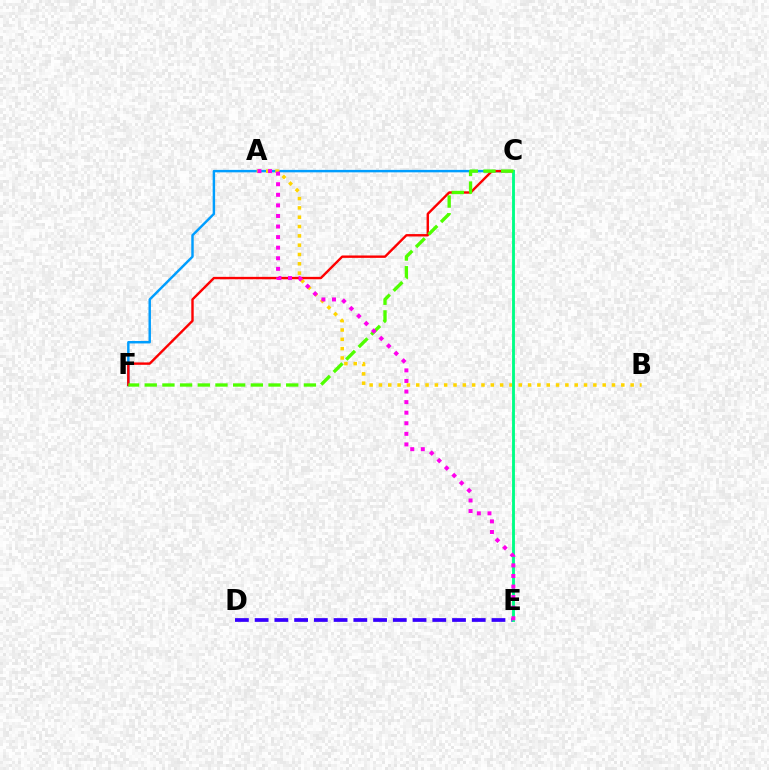{('C', 'F'): [{'color': '#009eff', 'line_style': 'solid', 'thickness': 1.76}, {'color': '#ff0000', 'line_style': 'solid', 'thickness': 1.73}, {'color': '#4fff00', 'line_style': 'dashed', 'thickness': 2.4}], ('A', 'B'): [{'color': '#ffd500', 'line_style': 'dotted', 'thickness': 2.53}], ('D', 'E'): [{'color': '#3700ff', 'line_style': 'dashed', 'thickness': 2.68}], ('C', 'E'): [{'color': '#00ff86', 'line_style': 'solid', 'thickness': 2.07}], ('A', 'E'): [{'color': '#ff00ed', 'line_style': 'dotted', 'thickness': 2.87}]}